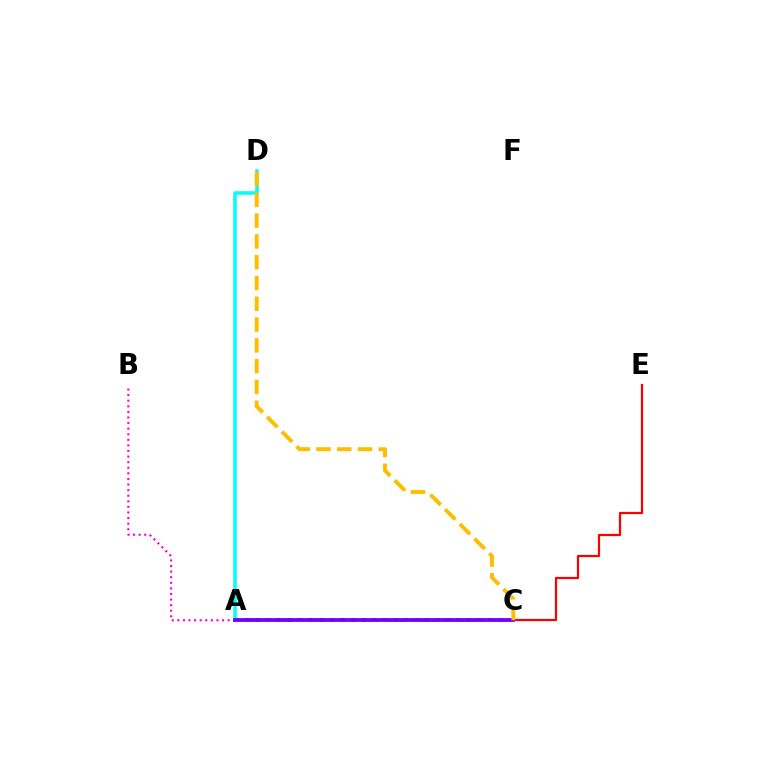{('A', 'C'): [{'color': '#004bff', 'line_style': 'dotted', 'thickness': 2.87}, {'color': '#84ff00', 'line_style': 'dashed', 'thickness': 2.04}, {'color': '#00ff39', 'line_style': 'dotted', 'thickness': 1.57}, {'color': '#7200ff', 'line_style': 'solid', 'thickness': 2.72}], ('A', 'D'): [{'color': '#00fff6', 'line_style': 'solid', 'thickness': 2.55}], ('A', 'B'): [{'color': '#ff00cf', 'line_style': 'dotted', 'thickness': 1.52}], ('C', 'E'): [{'color': '#ff0000', 'line_style': 'solid', 'thickness': 1.59}], ('C', 'D'): [{'color': '#ffbd00', 'line_style': 'dashed', 'thickness': 2.82}]}